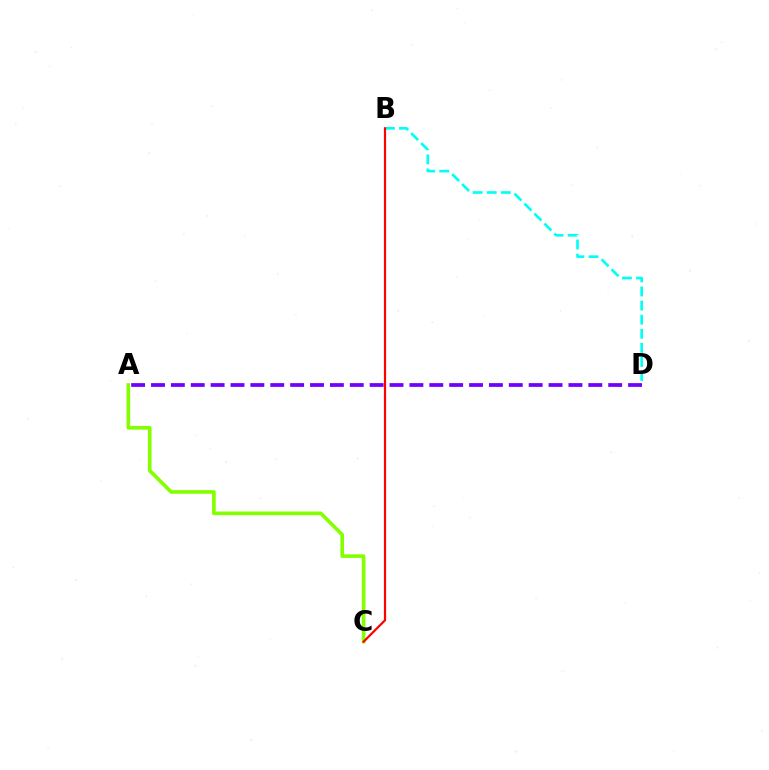{('B', 'D'): [{'color': '#00fff6', 'line_style': 'dashed', 'thickness': 1.91}], ('A', 'D'): [{'color': '#7200ff', 'line_style': 'dashed', 'thickness': 2.7}], ('A', 'C'): [{'color': '#84ff00', 'line_style': 'solid', 'thickness': 2.62}], ('B', 'C'): [{'color': '#ff0000', 'line_style': 'solid', 'thickness': 1.58}]}